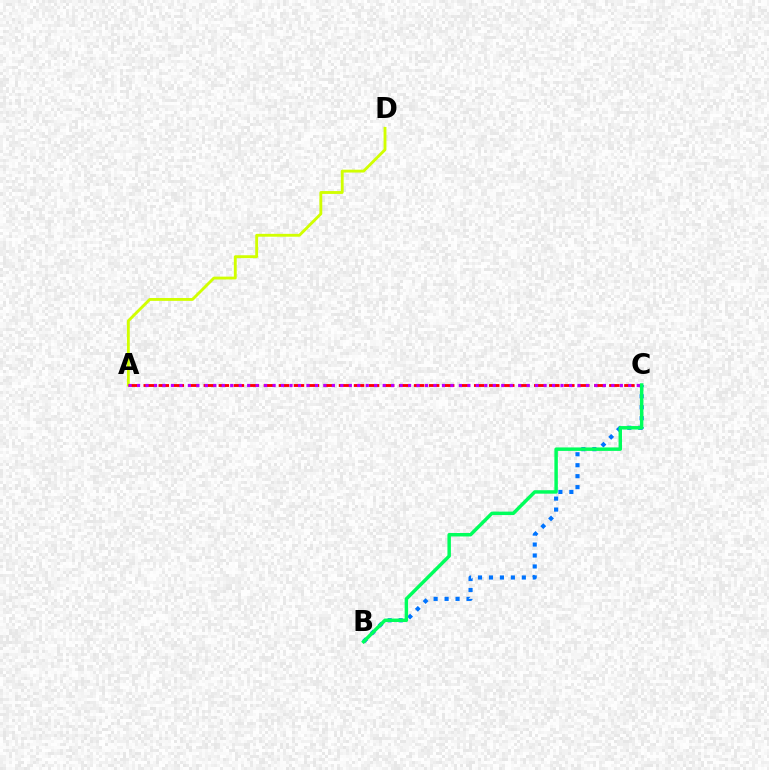{('A', 'D'): [{'color': '#d1ff00', 'line_style': 'solid', 'thickness': 2.06}], ('B', 'C'): [{'color': '#0074ff', 'line_style': 'dotted', 'thickness': 2.98}, {'color': '#00ff5c', 'line_style': 'solid', 'thickness': 2.49}], ('A', 'C'): [{'color': '#ff0000', 'line_style': 'dashed', 'thickness': 2.04}, {'color': '#b900ff', 'line_style': 'dotted', 'thickness': 2.3}]}